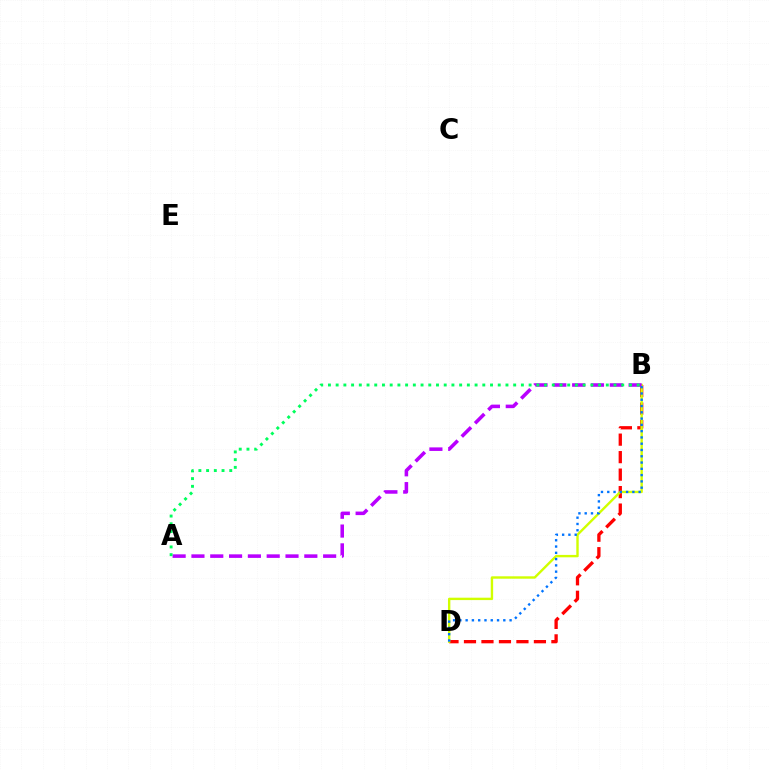{('B', 'D'): [{'color': '#ff0000', 'line_style': 'dashed', 'thickness': 2.38}, {'color': '#d1ff00', 'line_style': 'solid', 'thickness': 1.73}, {'color': '#0074ff', 'line_style': 'dotted', 'thickness': 1.71}], ('A', 'B'): [{'color': '#b900ff', 'line_style': 'dashed', 'thickness': 2.56}, {'color': '#00ff5c', 'line_style': 'dotted', 'thickness': 2.1}]}